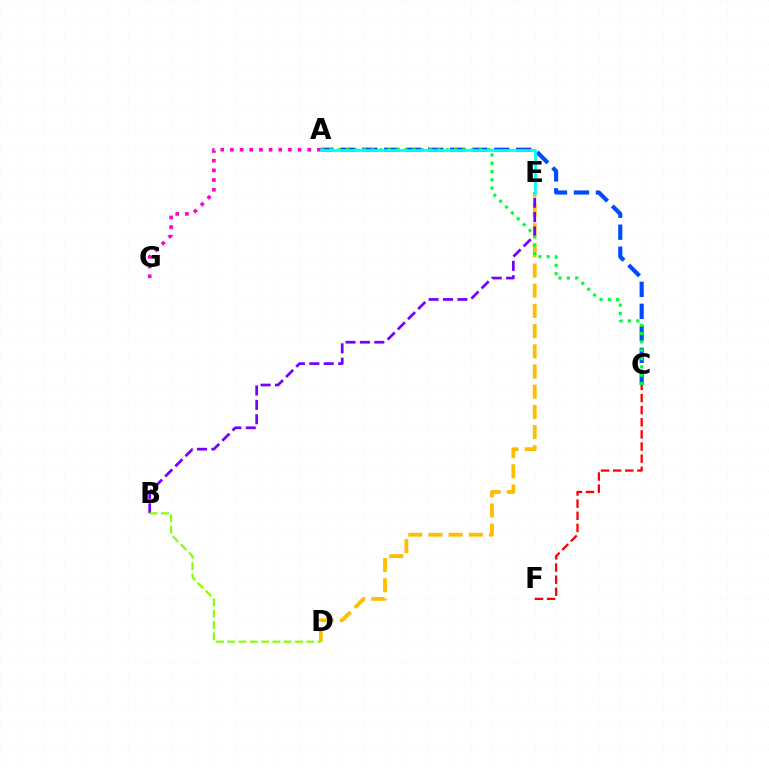{('A', 'C'): [{'color': '#004bff', 'line_style': 'dashed', 'thickness': 2.99}, {'color': '#00ff39', 'line_style': 'dotted', 'thickness': 2.26}], ('D', 'E'): [{'color': '#ffbd00', 'line_style': 'dashed', 'thickness': 2.74}], ('B', 'E'): [{'color': '#7200ff', 'line_style': 'dashed', 'thickness': 1.96}], ('C', 'F'): [{'color': '#ff0000', 'line_style': 'dashed', 'thickness': 1.65}], ('A', 'G'): [{'color': '#ff00cf', 'line_style': 'dotted', 'thickness': 2.63}], ('A', 'E'): [{'color': '#00fff6', 'line_style': 'solid', 'thickness': 1.98}], ('B', 'D'): [{'color': '#84ff00', 'line_style': 'dashed', 'thickness': 1.53}]}